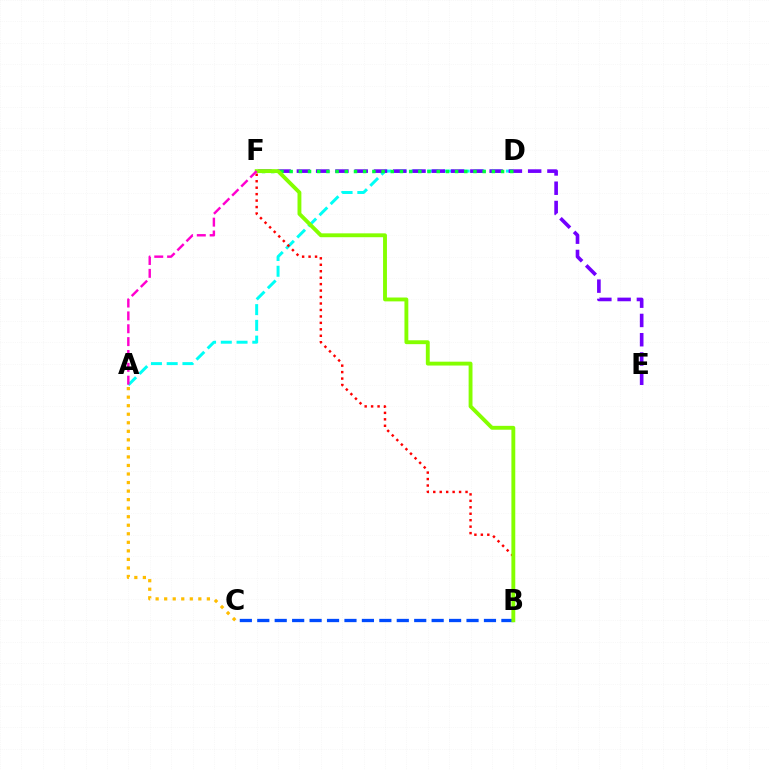{('A', 'C'): [{'color': '#ffbd00', 'line_style': 'dotted', 'thickness': 2.32}], ('A', 'D'): [{'color': '#00fff6', 'line_style': 'dashed', 'thickness': 2.14}], ('E', 'F'): [{'color': '#7200ff', 'line_style': 'dashed', 'thickness': 2.62}], ('B', 'C'): [{'color': '#004bff', 'line_style': 'dashed', 'thickness': 2.37}], ('D', 'F'): [{'color': '#00ff39', 'line_style': 'dotted', 'thickness': 2.5}], ('B', 'F'): [{'color': '#ff0000', 'line_style': 'dotted', 'thickness': 1.75}, {'color': '#84ff00', 'line_style': 'solid', 'thickness': 2.79}], ('A', 'F'): [{'color': '#ff00cf', 'line_style': 'dashed', 'thickness': 1.75}]}